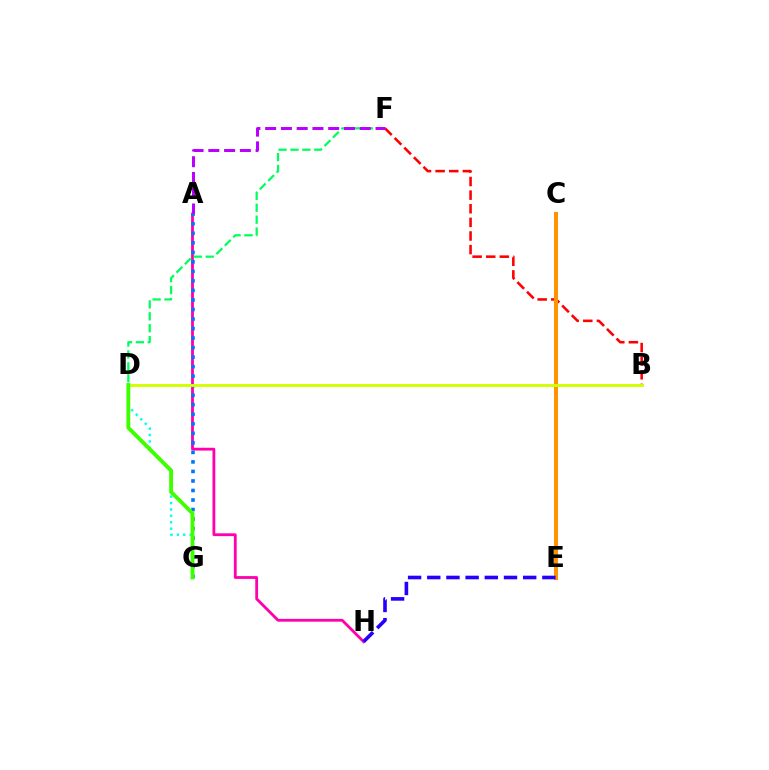{('B', 'F'): [{'color': '#ff0000', 'line_style': 'dashed', 'thickness': 1.85}], ('C', 'E'): [{'color': '#ff9400', 'line_style': 'solid', 'thickness': 2.9}], ('A', 'H'): [{'color': '#ff00ac', 'line_style': 'solid', 'thickness': 2.02}], ('D', 'F'): [{'color': '#00ff5c', 'line_style': 'dashed', 'thickness': 1.62}], ('A', 'F'): [{'color': '#b900ff', 'line_style': 'dashed', 'thickness': 2.14}], ('E', 'H'): [{'color': '#2500ff', 'line_style': 'dashed', 'thickness': 2.61}], ('A', 'G'): [{'color': '#0074ff', 'line_style': 'dotted', 'thickness': 2.59}], ('D', 'G'): [{'color': '#00fff6', 'line_style': 'dotted', 'thickness': 1.74}, {'color': '#3dff00', 'line_style': 'solid', 'thickness': 2.78}], ('B', 'D'): [{'color': '#d1ff00', 'line_style': 'solid', 'thickness': 2.08}]}